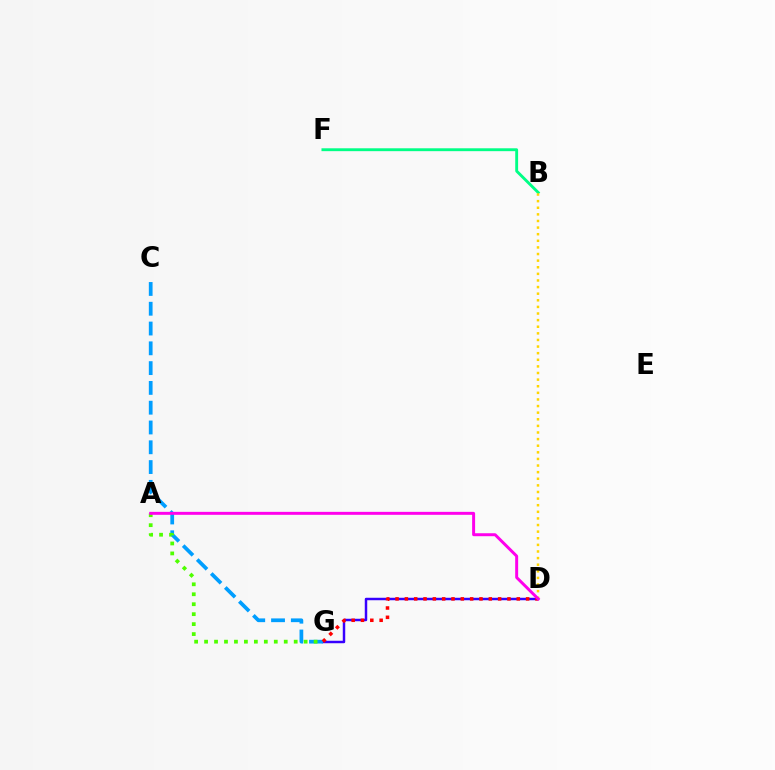{('D', 'G'): [{'color': '#3700ff', 'line_style': 'solid', 'thickness': 1.78}, {'color': '#ff0000', 'line_style': 'dotted', 'thickness': 2.53}], ('B', 'F'): [{'color': '#00ff86', 'line_style': 'solid', 'thickness': 2.07}], ('C', 'G'): [{'color': '#009eff', 'line_style': 'dashed', 'thickness': 2.69}], ('B', 'D'): [{'color': '#ffd500', 'line_style': 'dotted', 'thickness': 1.8}], ('A', 'G'): [{'color': '#4fff00', 'line_style': 'dotted', 'thickness': 2.71}], ('A', 'D'): [{'color': '#ff00ed', 'line_style': 'solid', 'thickness': 2.14}]}